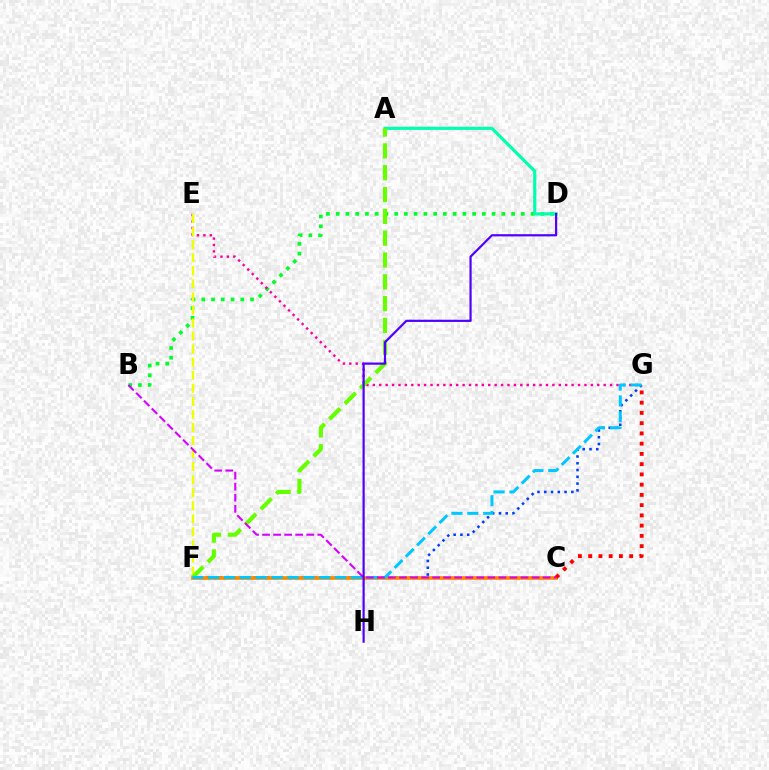{('F', 'G'): [{'color': '#003fff', 'line_style': 'dotted', 'thickness': 1.84}, {'color': '#00c7ff', 'line_style': 'dashed', 'thickness': 2.16}], ('B', 'D'): [{'color': '#00ff27', 'line_style': 'dotted', 'thickness': 2.65}], ('E', 'G'): [{'color': '#ff00a0', 'line_style': 'dotted', 'thickness': 1.74}], ('C', 'F'): [{'color': '#ff8800', 'line_style': 'solid', 'thickness': 2.66}], ('C', 'G'): [{'color': '#ff0000', 'line_style': 'dotted', 'thickness': 2.78}], ('E', 'F'): [{'color': '#eeff00', 'line_style': 'dashed', 'thickness': 1.77}], ('A', 'D'): [{'color': '#00ffaf', 'line_style': 'solid', 'thickness': 2.28}], ('A', 'F'): [{'color': '#66ff00', 'line_style': 'dashed', 'thickness': 2.96}], ('B', 'C'): [{'color': '#d600ff', 'line_style': 'dashed', 'thickness': 1.5}], ('D', 'H'): [{'color': '#4f00ff', 'line_style': 'solid', 'thickness': 1.58}]}